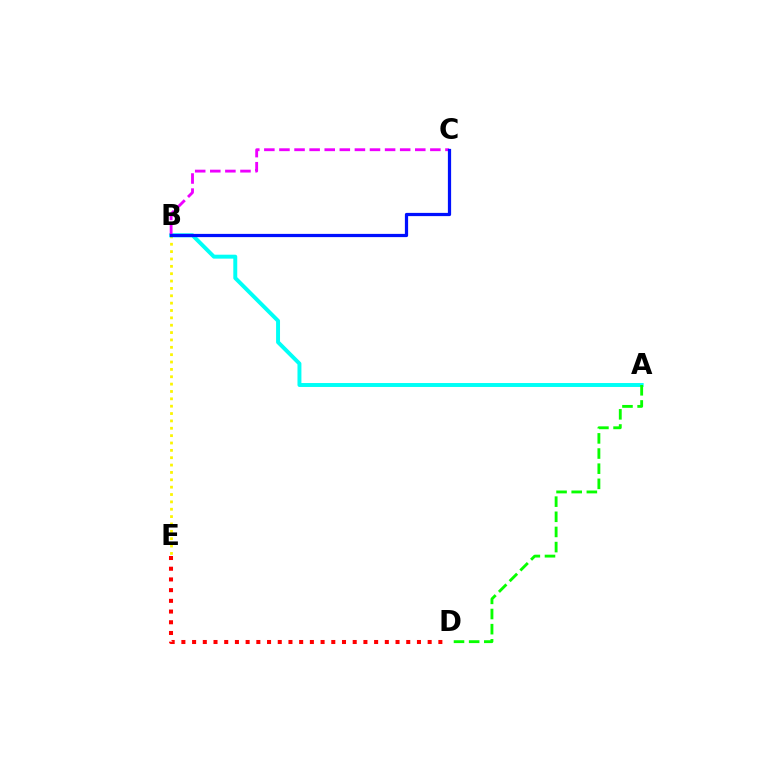{('B', 'E'): [{'color': '#fcf500', 'line_style': 'dotted', 'thickness': 2.0}], ('D', 'E'): [{'color': '#ff0000', 'line_style': 'dotted', 'thickness': 2.91}], ('A', 'B'): [{'color': '#00fff6', 'line_style': 'solid', 'thickness': 2.84}], ('B', 'C'): [{'color': '#ee00ff', 'line_style': 'dashed', 'thickness': 2.05}, {'color': '#0010ff', 'line_style': 'solid', 'thickness': 2.32}], ('A', 'D'): [{'color': '#08ff00', 'line_style': 'dashed', 'thickness': 2.06}]}